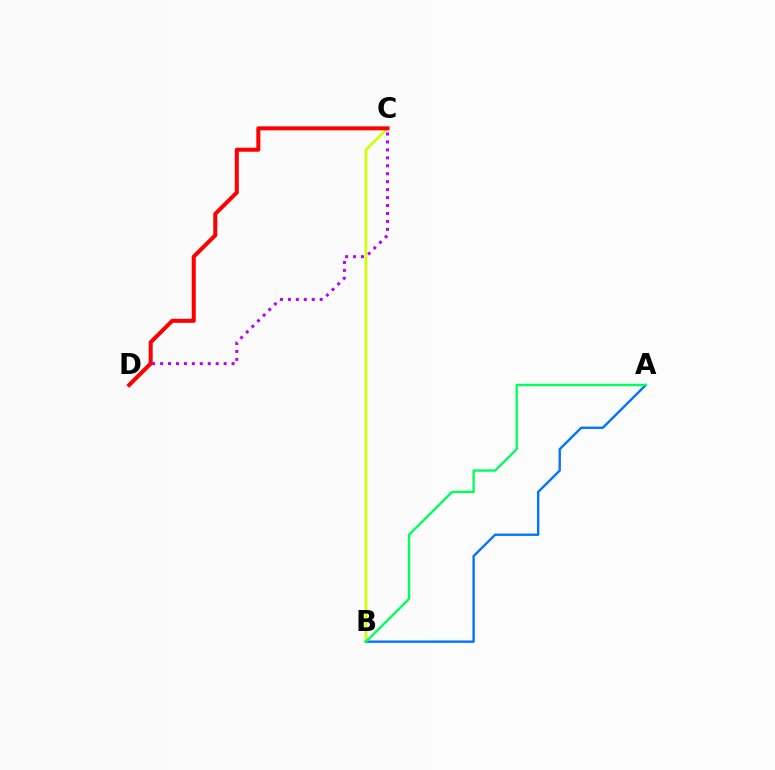{('C', 'D'): [{'color': '#b900ff', 'line_style': 'dotted', 'thickness': 2.16}, {'color': '#ff0000', 'line_style': 'solid', 'thickness': 2.9}], ('B', 'C'): [{'color': '#d1ff00', 'line_style': 'solid', 'thickness': 1.95}], ('A', 'B'): [{'color': '#0074ff', 'line_style': 'solid', 'thickness': 1.7}, {'color': '#00ff5c', 'line_style': 'solid', 'thickness': 1.69}]}